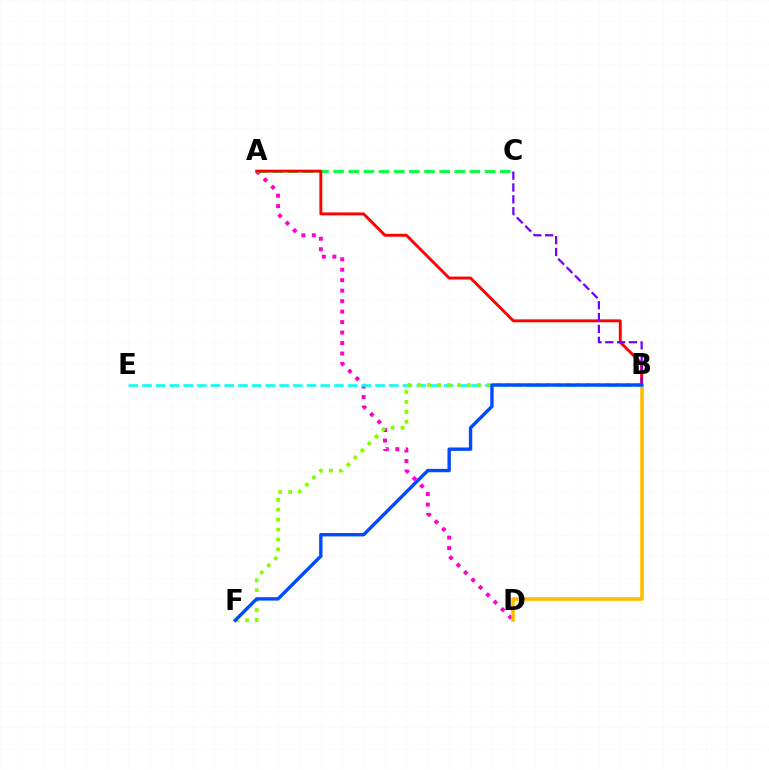{('A', 'D'): [{'color': '#ff00cf', 'line_style': 'dotted', 'thickness': 2.85}], ('A', 'C'): [{'color': '#00ff39', 'line_style': 'dashed', 'thickness': 2.06}], ('A', 'B'): [{'color': '#ff0000', 'line_style': 'solid', 'thickness': 2.09}], ('B', 'E'): [{'color': '#00fff6', 'line_style': 'dashed', 'thickness': 1.86}], ('B', 'D'): [{'color': '#ffbd00', 'line_style': 'solid', 'thickness': 2.61}], ('B', 'C'): [{'color': '#7200ff', 'line_style': 'dashed', 'thickness': 1.61}], ('B', 'F'): [{'color': '#84ff00', 'line_style': 'dotted', 'thickness': 2.7}, {'color': '#004bff', 'line_style': 'solid', 'thickness': 2.45}]}